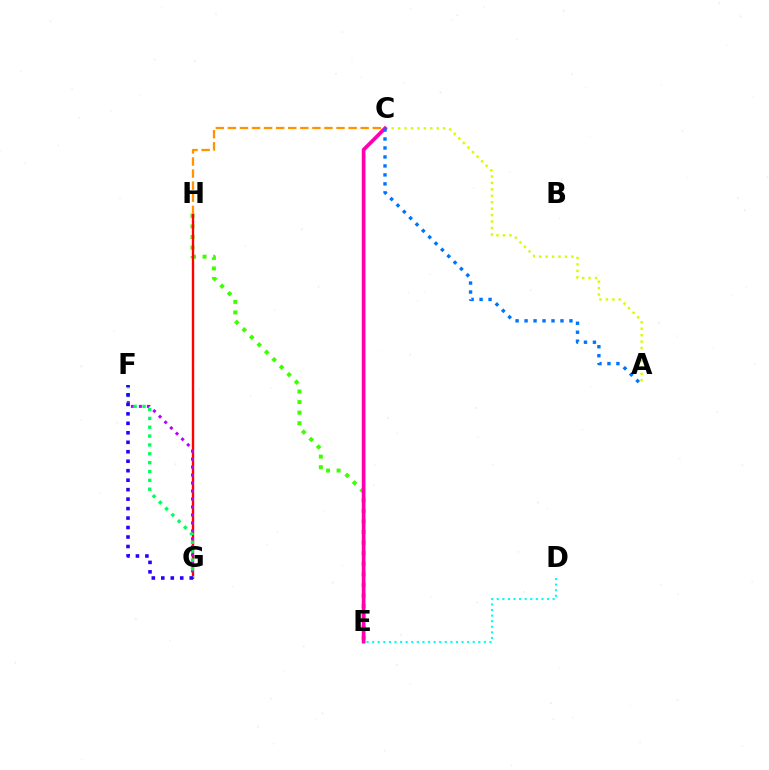{('D', 'E'): [{'color': '#00fff6', 'line_style': 'dotted', 'thickness': 1.52}], ('E', 'H'): [{'color': '#3dff00', 'line_style': 'dotted', 'thickness': 2.87}], ('G', 'H'): [{'color': '#ff0000', 'line_style': 'solid', 'thickness': 1.7}], ('A', 'C'): [{'color': '#d1ff00', 'line_style': 'dotted', 'thickness': 1.75}, {'color': '#0074ff', 'line_style': 'dotted', 'thickness': 2.44}], ('F', 'G'): [{'color': '#b900ff', 'line_style': 'dotted', 'thickness': 2.17}, {'color': '#00ff5c', 'line_style': 'dotted', 'thickness': 2.4}, {'color': '#2500ff', 'line_style': 'dotted', 'thickness': 2.57}], ('C', 'H'): [{'color': '#ff9400', 'line_style': 'dashed', 'thickness': 1.64}], ('C', 'E'): [{'color': '#ff00ac', 'line_style': 'solid', 'thickness': 2.66}]}